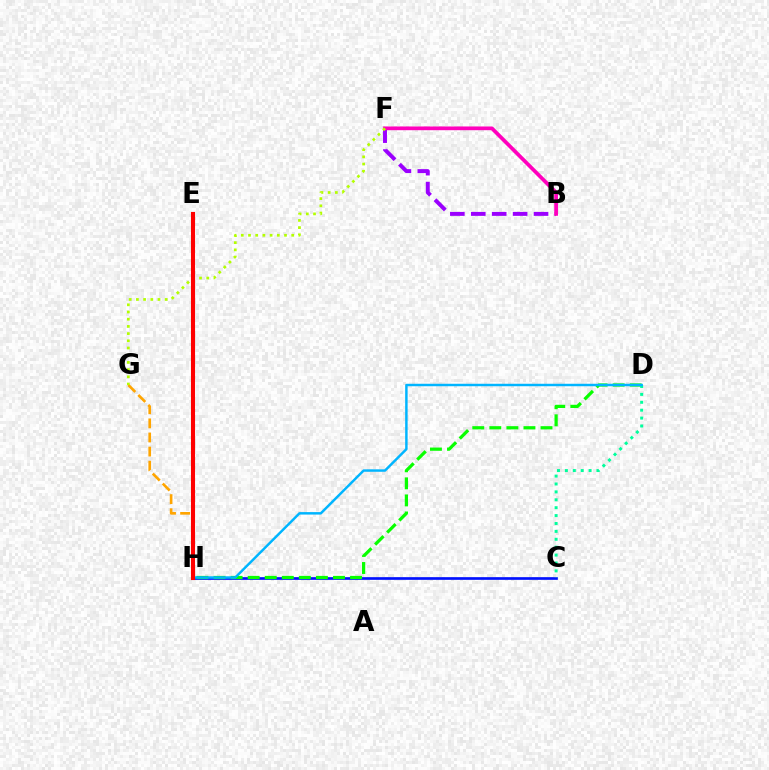{('G', 'H'): [{'color': '#ffa500', 'line_style': 'dashed', 'thickness': 1.92}], ('B', 'F'): [{'color': '#9b00ff', 'line_style': 'dashed', 'thickness': 2.84}, {'color': '#ff00bd', 'line_style': 'solid', 'thickness': 2.68}], ('C', 'H'): [{'color': '#0010ff', 'line_style': 'solid', 'thickness': 1.92}], ('D', 'H'): [{'color': '#08ff00', 'line_style': 'dashed', 'thickness': 2.32}, {'color': '#00b5ff', 'line_style': 'solid', 'thickness': 1.77}], ('C', 'D'): [{'color': '#00ff9d', 'line_style': 'dotted', 'thickness': 2.15}], ('F', 'G'): [{'color': '#b3ff00', 'line_style': 'dotted', 'thickness': 1.96}], ('E', 'H'): [{'color': '#ff0000', 'line_style': 'solid', 'thickness': 2.94}]}